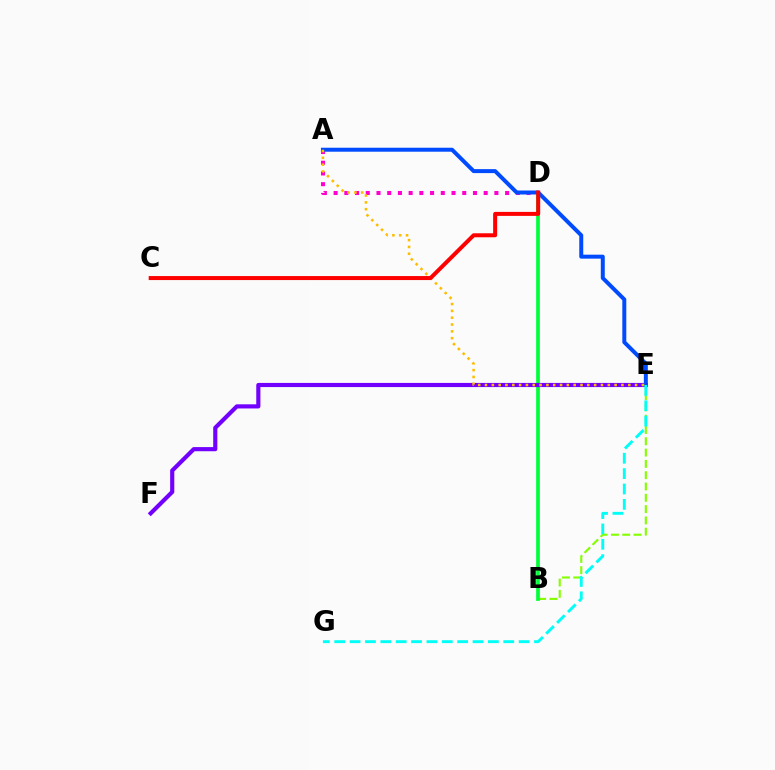{('A', 'D'): [{'color': '#ff00cf', 'line_style': 'dotted', 'thickness': 2.91}], ('B', 'E'): [{'color': '#84ff00', 'line_style': 'dashed', 'thickness': 1.54}], ('B', 'D'): [{'color': '#00ff39', 'line_style': 'solid', 'thickness': 2.67}], ('E', 'F'): [{'color': '#7200ff', 'line_style': 'solid', 'thickness': 2.98}], ('A', 'E'): [{'color': '#004bff', 'line_style': 'solid', 'thickness': 2.86}, {'color': '#ffbd00', 'line_style': 'dotted', 'thickness': 1.85}], ('C', 'D'): [{'color': '#ff0000', 'line_style': 'solid', 'thickness': 2.88}], ('E', 'G'): [{'color': '#00fff6', 'line_style': 'dashed', 'thickness': 2.09}]}